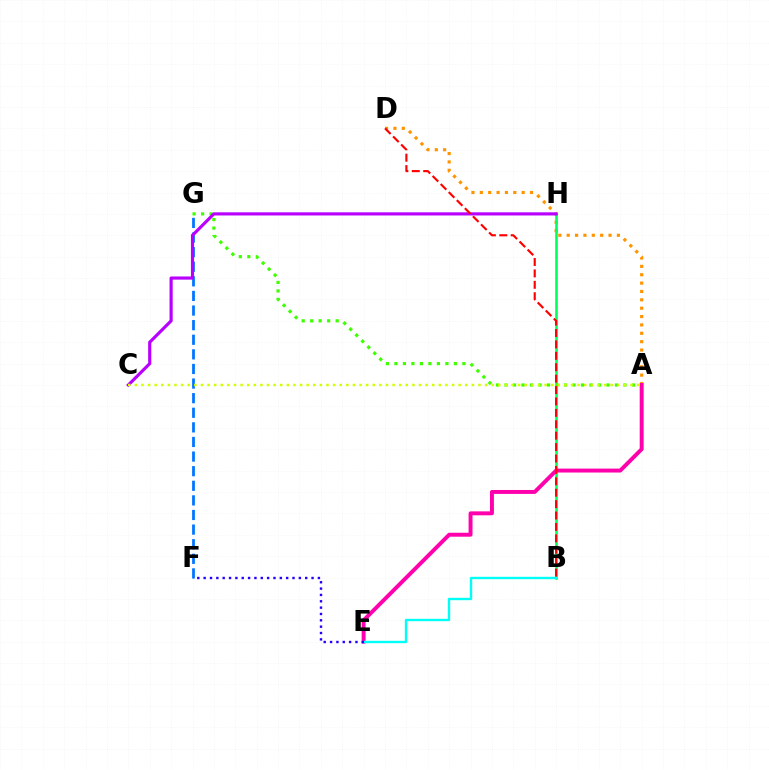{('A', 'D'): [{'color': '#ff9400', 'line_style': 'dotted', 'thickness': 2.27}], ('F', 'G'): [{'color': '#0074ff', 'line_style': 'dashed', 'thickness': 1.98}], ('B', 'H'): [{'color': '#00ff5c', 'line_style': 'solid', 'thickness': 1.87}], ('A', 'G'): [{'color': '#3dff00', 'line_style': 'dotted', 'thickness': 2.31}], ('A', 'E'): [{'color': '#ff00ac', 'line_style': 'solid', 'thickness': 2.83}], ('C', 'H'): [{'color': '#b900ff', 'line_style': 'solid', 'thickness': 2.27}], ('B', 'E'): [{'color': '#00fff6', 'line_style': 'solid', 'thickness': 1.72}], ('E', 'F'): [{'color': '#2500ff', 'line_style': 'dotted', 'thickness': 1.72}], ('A', 'C'): [{'color': '#d1ff00', 'line_style': 'dotted', 'thickness': 1.8}], ('B', 'D'): [{'color': '#ff0000', 'line_style': 'dashed', 'thickness': 1.55}]}